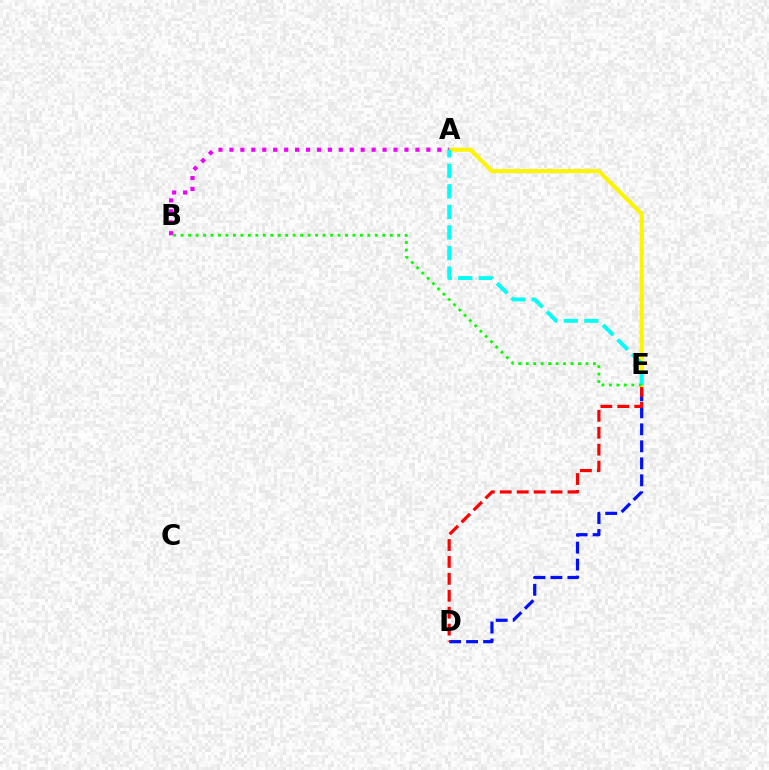{('D', 'E'): [{'color': '#0010ff', 'line_style': 'dashed', 'thickness': 2.31}, {'color': '#ff0000', 'line_style': 'dashed', 'thickness': 2.3}], ('A', 'E'): [{'color': '#fcf500', 'line_style': 'solid', 'thickness': 2.94}, {'color': '#00fff6', 'line_style': 'dashed', 'thickness': 2.79}], ('A', 'B'): [{'color': '#ee00ff', 'line_style': 'dotted', 'thickness': 2.97}], ('B', 'E'): [{'color': '#08ff00', 'line_style': 'dotted', 'thickness': 2.03}]}